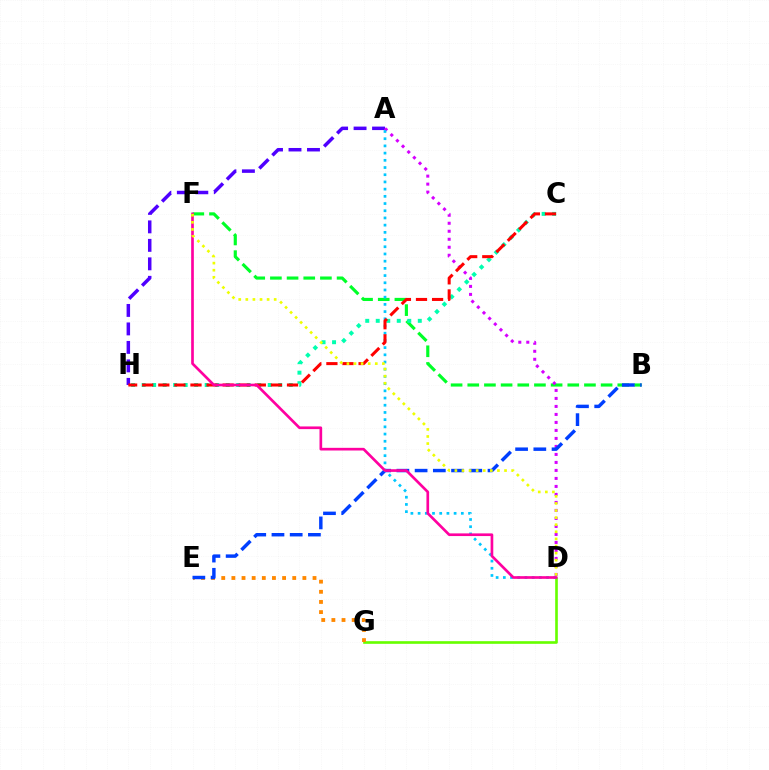{('B', 'F'): [{'color': '#00ff27', 'line_style': 'dashed', 'thickness': 2.26}], ('A', 'H'): [{'color': '#4f00ff', 'line_style': 'dashed', 'thickness': 2.51}], ('A', 'D'): [{'color': '#d600ff', 'line_style': 'dotted', 'thickness': 2.17}, {'color': '#00c7ff', 'line_style': 'dotted', 'thickness': 1.96}], ('D', 'G'): [{'color': '#66ff00', 'line_style': 'solid', 'thickness': 1.9}], ('E', 'G'): [{'color': '#ff8800', 'line_style': 'dotted', 'thickness': 2.76}], ('B', 'E'): [{'color': '#003fff', 'line_style': 'dashed', 'thickness': 2.48}], ('C', 'H'): [{'color': '#00ffaf', 'line_style': 'dotted', 'thickness': 2.86}, {'color': '#ff0000', 'line_style': 'dashed', 'thickness': 2.19}], ('D', 'F'): [{'color': '#ff00a0', 'line_style': 'solid', 'thickness': 1.92}, {'color': '#eeff00', 'line_style': 'dotted', 'thickness': 1.93}]}